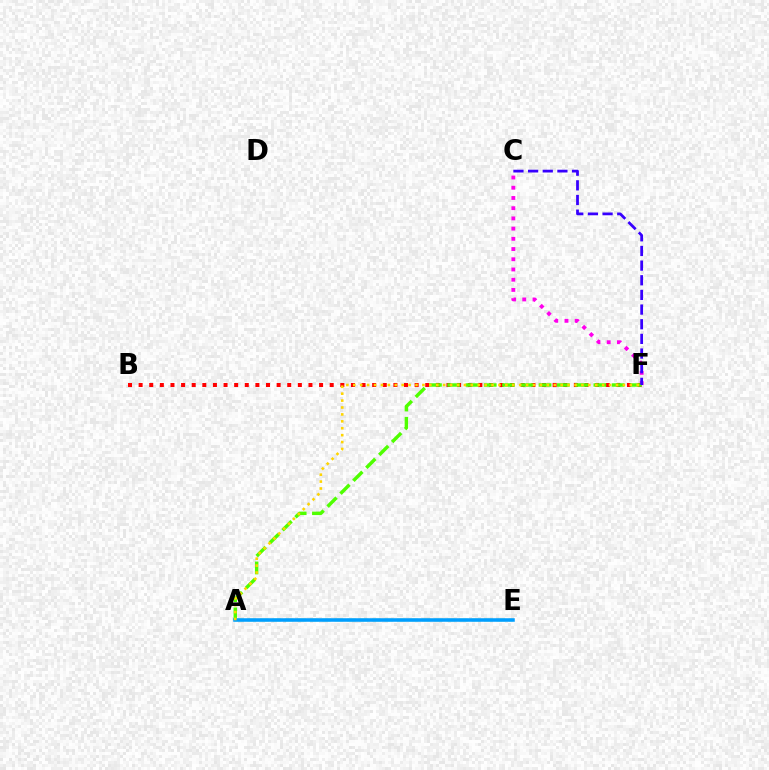{('C', 'F'): [{'color': '#ff00ed', 'line_style': 'dotted', 'thickness': 2.78}, {'color': '#3700ff', 'line_style': 'dashed', 'thickness': 1.99}], ('B', 'F'): [{'color': '#ff0000', 'line_style': 'dotted', 'thickness': 2.88}], ('A', 'E'): [{'color': '#00ff86', 'line_style': 'dashed', 'thickness': 1.69}, {'color': '#009eff', 'line_style': 'solid', 'thickness': 2.54}], ('A', 'F'): [{'color': '#4fff00', 'line_style': 'dashed', 'thickness': 2.48}, {'color': '#ffd500', 'line_style': 'dotted', 'thickness': 1.88}]}